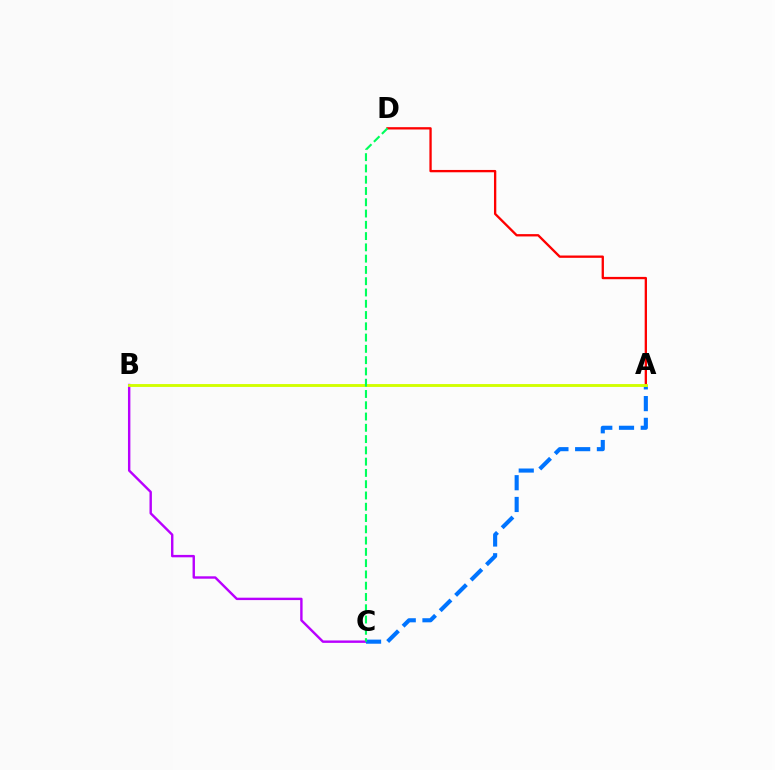{('B', 'C'): [{'color': '#b900ff', 'line_style': 'solid', 'thickness': 1.73}], ('A', 'D'): [{'color': '#ff0000', 'line_style': 'solid', 'thickness': 1.67}], ('A', 'C'): [{'color': '#0074ff', 'line_style': 'dashed', 'thickness': 2.95}], ('A', 'B'): [{'color': '#d1ff00', 'line_style': 'solid', 'thickness': 2.07}], ('C', 'D'): [{'color': '#00ff5c', 'line_style': 'dashed', 'thickness': 1.53}]}